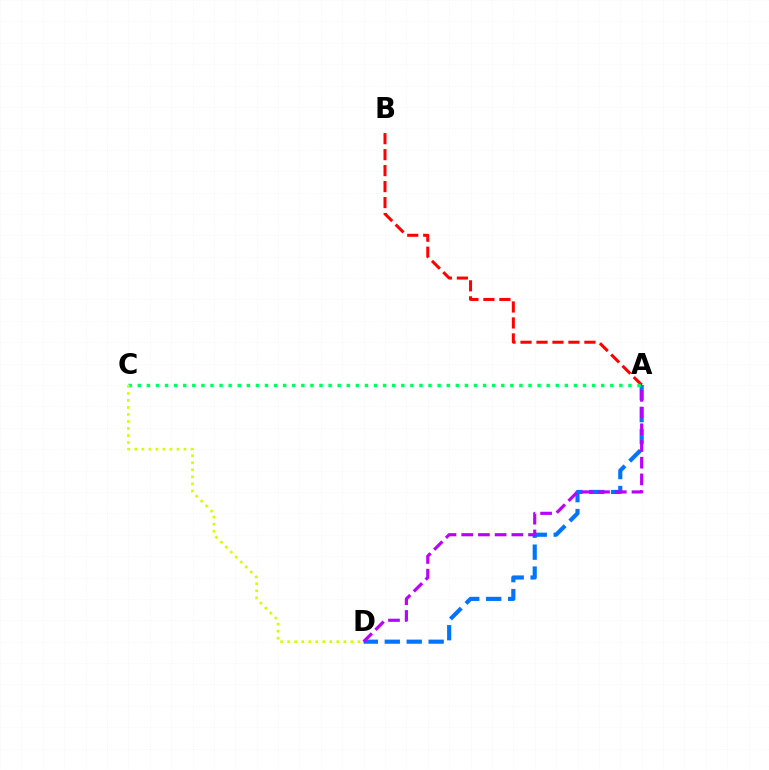{('A', 'B'): [{'color': '#ff0000', 'line_style': 'dashed', 'thickness': 2.17}], ('A', 'D'): [{'color': '#0074ff', 'line_style': 'dashed', 'thickness': 2.98}, {'color': '#b900ff', 'line_style': 'dashed', 'thickness': 2.27}], ('A', 'C'): [{'color': '#00ff5c', 'line_style': 'dotted', 'thickness': 2.47}], ('C', 'D'): [{'color': '#d1ff00', 'line_style': 'dotted', 'thickness': 1.91}]}